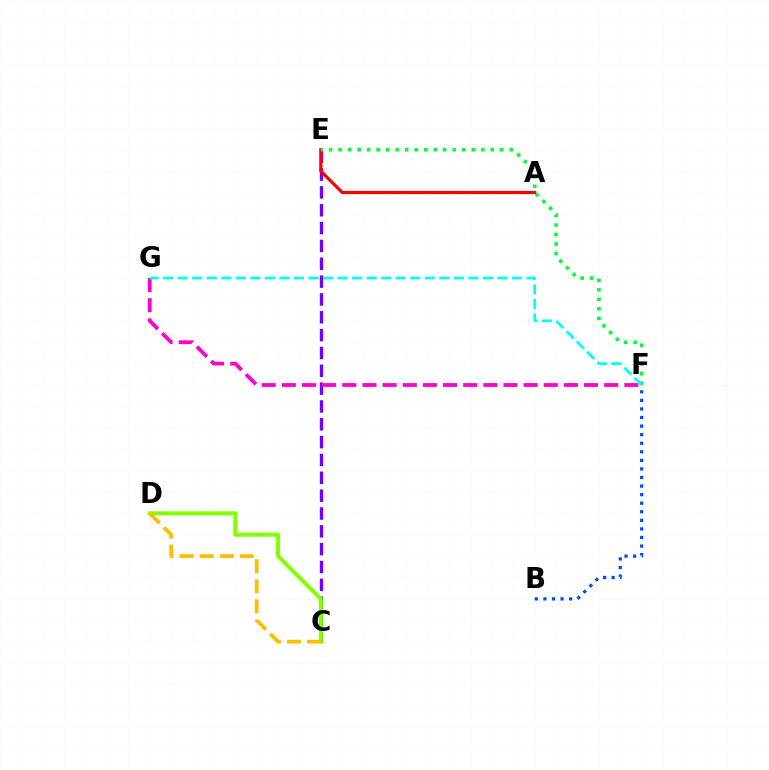{('C', 'E'): [{'color': '#7200ff', 'line_style': 'dashed', 'thickness': 2.42}], ('C', 'D'): [{'color': '#84ff00', 'line_style': 'solid', 'thickness': 2.91}, {'color': '#ffbd00', 'line_style': 'dashed', 'thickness': 2.72}], ('A', 'E'): [{'color': '#ff0000', 'line_style': 'solid', 'thickness': 2.3}], ('E', 'F'): [{'color': '#00ff39', 'line_style': 'dotted', 'thickness': 2.58}], ('B', 'F'): [{'color': '#004bff', 'line_style': 'dotted', 'thickness': 2.33}], ('F', 'G'): [{'color': '#ff00cf', 'line_style': 'dashed', 'thickness': 2.74}, {'color': '#00fff6', 'line_style': 'dashed', 'thickness': 1.97}]}